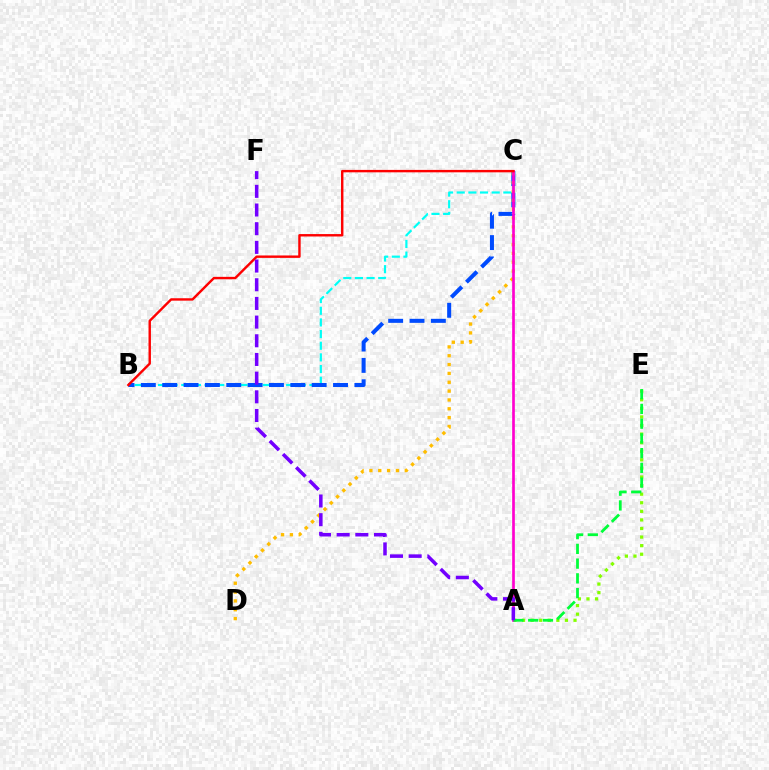{('B', 'C'): [{'color': '#00fff6', 'line_style': 'dashed', 'thickness': 1.58}, {'color': '#004bff', 'line_style': 'dashed', 'thickness': 2.9}, {'color': '#ff0000', 'line_style': 'solid', 'thickness': 1.74}], ('A', 'E'): [{'color': '#84ff00', 'line_style': 'dotted', 'thickness': 2.33}, {'color': '#00ff39', 'line_style': 'dashed', 'thickness': 2.0}], ('C', 'D'): [{'color': '#ffbd00', 'line_style': 'dotted', 'thickness': 2.4}], ('A', 'C'): [{'color': '#ff00cf', 'line_style': 'solid', 'thickness': 1.93}], ('A', 'F'): [{'color': '#7200ff', 'line_style': 'dashed', 'thickness': 2.54}]}